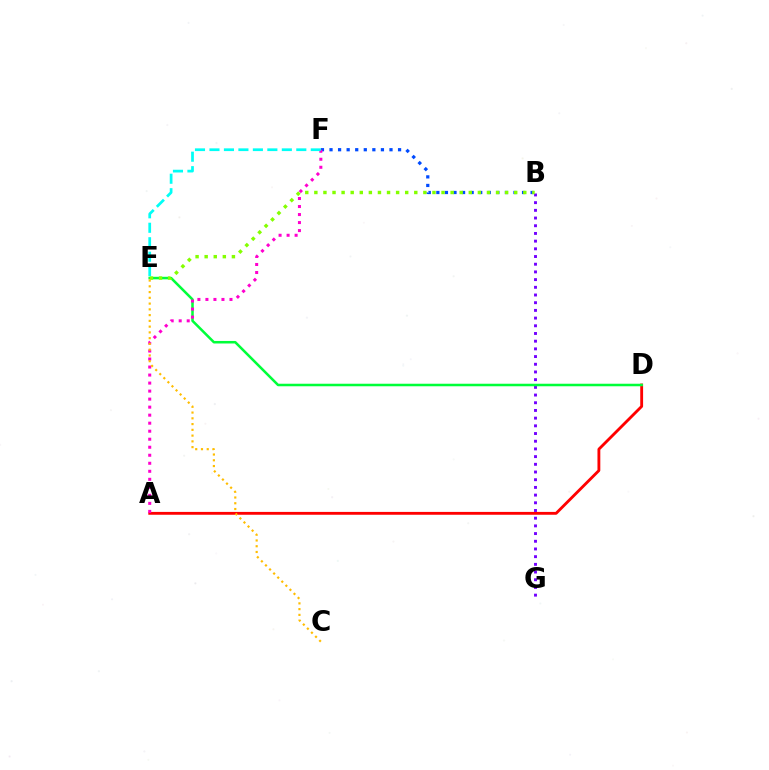{('A', 'D'): [{'color': '#ff0000', 'line_style': 'solid', 'thickness': 2.05}], ('B', 'G'): [{'color': '#7200ff', 'line_style': 'dotted', 'thickness': 2.09}], ('D', 'E'): [{'color': '#00ff39', 'line_style': 'solid', 'thickness': 1.82}], ('B', 'F'): [{'color': '#004bff', 'line_style': 'dotted', 'thickness': 2.33}], ('A', 'F'): [{'color': '#ff00cf', 'line_style': 'dotted', 'thickness': 2.18}], ('B', 'E'): [{'color': '#84ff00', 'line_style': 'dotted', 'thickness': 2.47}], ('C', 'E'): [{'color': '#ffbd00', 'line_style': 'dotted', 'thickness': 1.56}], ('E', 'F'): [{'color': '#00fff6', 'line_style': 'dashed', 'thickness': 1.97}]}